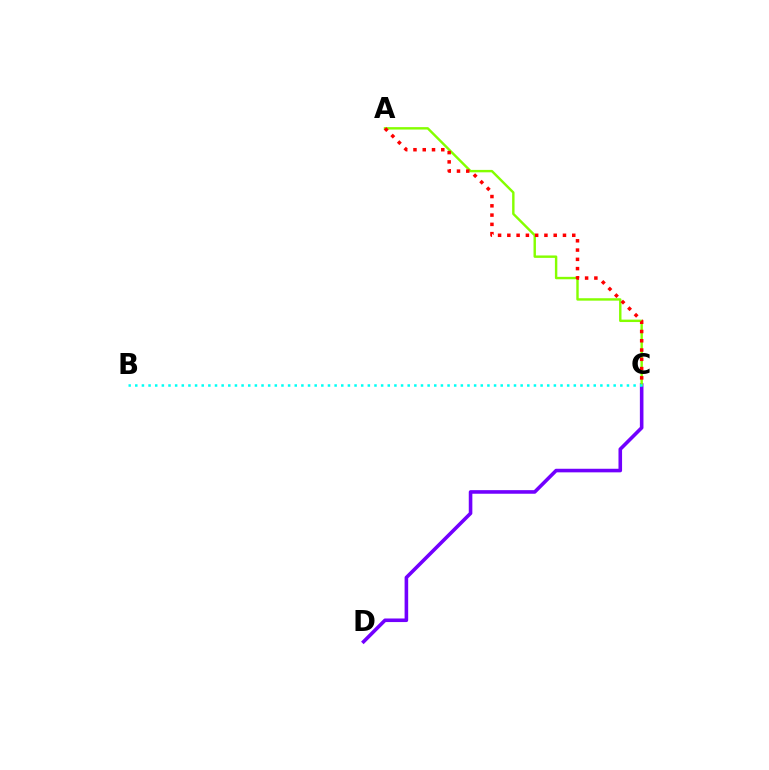{('C', 'D'): [{'color': '#7200ff', 'line_style': 'solid', 'thickness': 2.58}], ('A', 'C'): [{'color': '#84ff00', 'line_style': 'solid', 'thickness': 1.74}, {'color': '#ff0000', 'line_style': 'dotted', 'thickness': 2.52}], ('B', 'C'): [{'color': '#00fff6', 'line_style': 'dotted', 'thickness': 1.81}]}